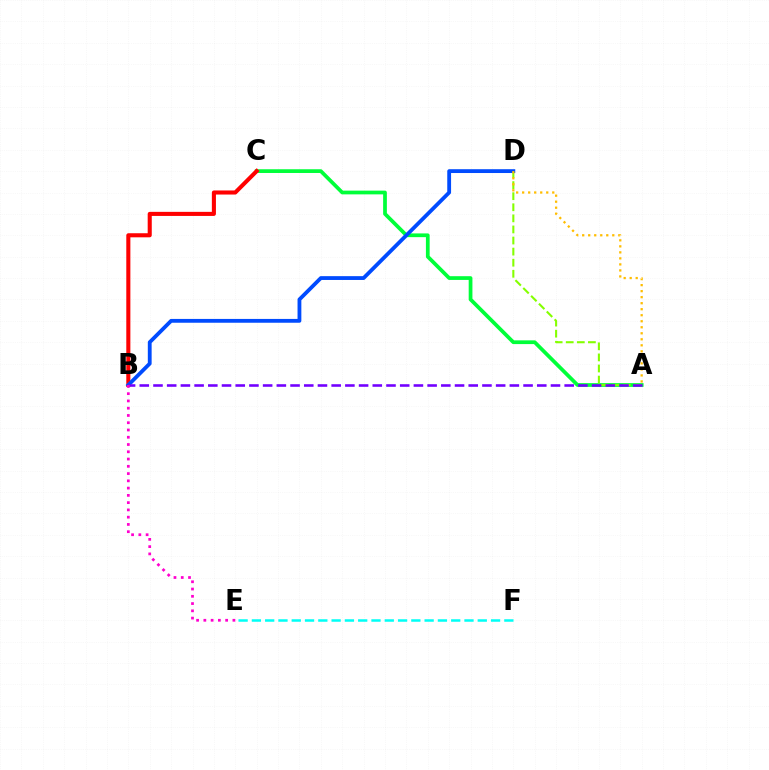{('A', 'C'): [{'color': '#00ff39', 'line_style': 'solid', 'thickness': 2.69}], ('B', 'C'): [{'color': '#ff0000', 'line_style': 'solid', 'thickness': 2.94}], ('A', 'D'): [{'color': '#84ff00', 'line_style': 'dashed', 'thickness': 1.51}, {'color': '#ffbd00', 'line_style': 'dotted', 'thickness': 1.64}], ('B', 'D'): [{'color': '#004bff', 'line_style': 'solid', 'thickness': 2.75}], ('A', 'B'): [{'color': '#7200ff', 'line_style': 'dashed', 'thickness': 1.86}], ('E', 'F'): [{'color': '#00fff6', 'line_style': 'dashed', 'thickness': 1.81}], ('B', 'E'): [{'color': '#ff00cf', 'line_style': 'dotted', 'thickness': 1.97}]}